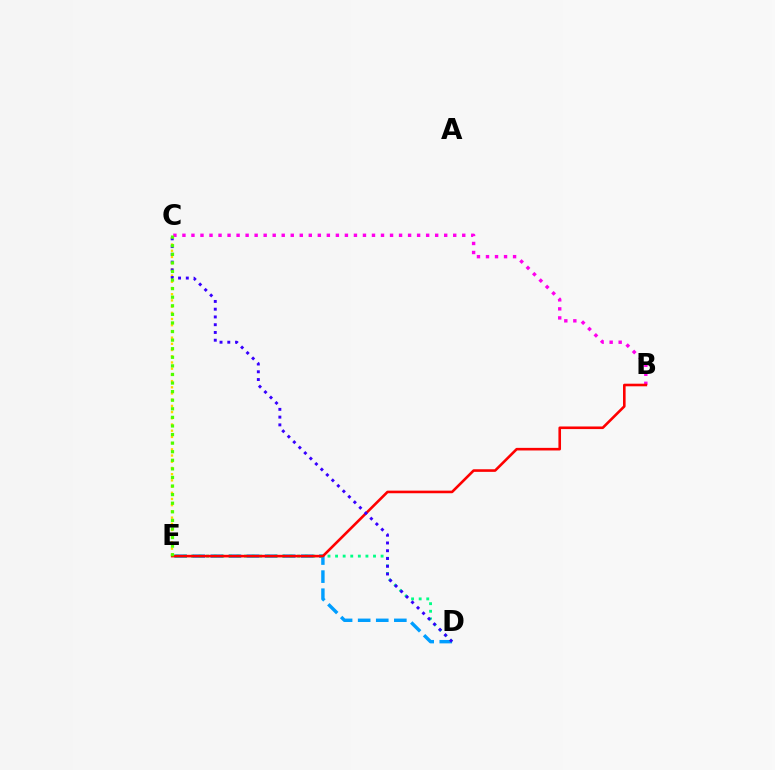{('D', 'E'): [{'color': '#009eff', 'line_style': 'dashed', 'thickness': 2.46}, {'color': '#00ff86', 'line_style': 'dotted', 'thickness': 2.06}], ('B', 'C'): [{'color': '#ff00ed', 'line_style': 'dotted', 'thickness': 2.45}], ('B', 'E'): [{'color': '#ff0000', 'line_style': 'solid', 'thickness': 1.87}], ('C', 'E'): [{'color': '#ffd500', 'line_style': 'dotted', 'thickness': 1.69}, {'color': '#4fff00', 'line_style': 'dotted', 'thickness': 2.33}], ('C', 'D'): [{'color': '#3700ff', 'line_style': 'dotted', 'thickness': 2.11}]}